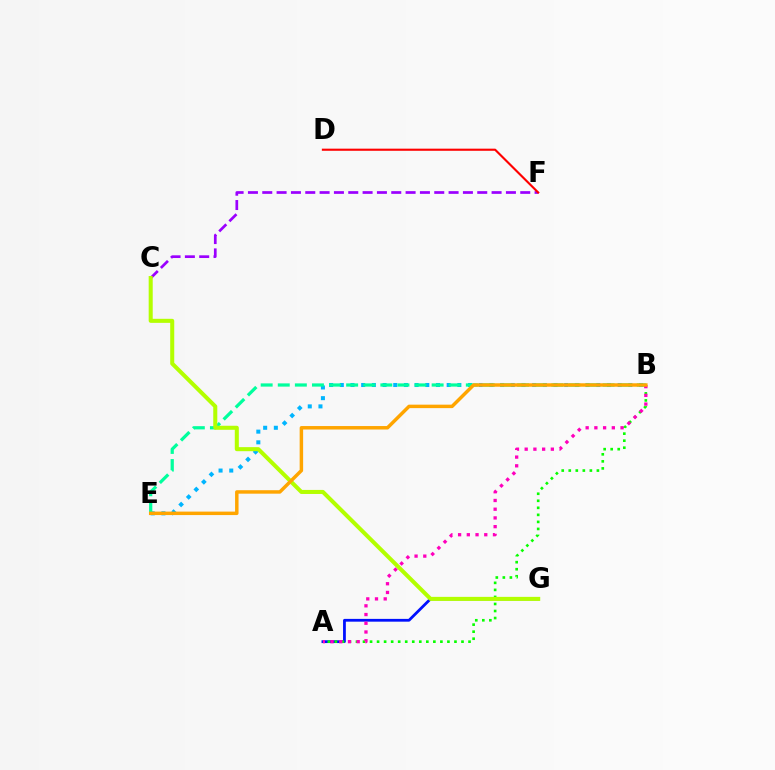{('B', 'E'): [{'color': '#00b5ff', 'line_style': 'dotted', 'thickness': 2.9}, {'color': '#00ff9d', 'line_style': 'dashed', 'thickness': 2.32}, {'color': '#ffa500', 'line_style': 'solid', 'thickness': 2.49}], ('A', 'G'): [{'color': '#0010ff', 'line_style': 'solid', 'thickness': 2.0}], ('C', 'F'): [{'color': '#9b00ff', 'line_style': 'dashed', 'thickness': 1.95}], ('D', 'F'): [{'color': '#ff0000', 'line_style': 'solid', 'thickness': 1.53}], ('A', 'B'): [{'color': '#08ff00', 'line_style': 'dotted', 'thickness': 1.91}, {'color': '#ff00bd', 'line_style': 'dotted', 'thickness': 2.37}], ('C', 'G'): [{'color': '#b3ff00', 'line_style': 'solid', 'thickness': 2.91}]}